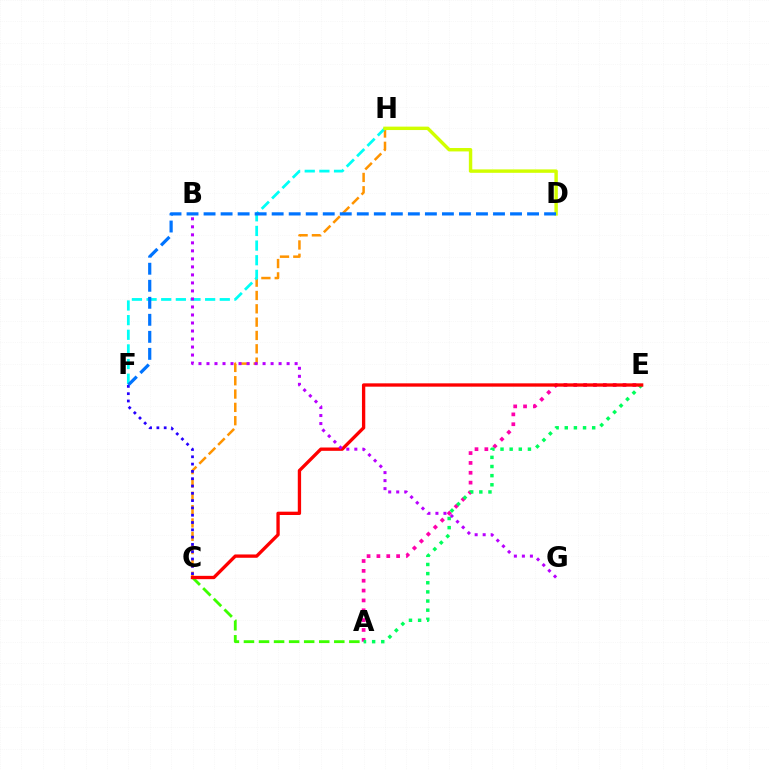{('C', 'H'): [{'color': '#ff9400', 'line_style': 'dashed', 'thickness': 1.81}], ('A', 'C'): [{'color': '#3dff00', 'line_style': 'dashed', 'thickness': 2.05}], ('A', 'E'): [{'color': '#ff00ac', 'line_style': 'dotted', 'thickness': 2.68}, {'color': '#00ff5c', 'line_style': 'dotted', 'thickness': 2.48}], ('F', 'H'): [{'color': '#00fff6', 'line_style': 'dashed', 'thickness': 1.99}], ('C', 'E'): [{'color': '#ff0000', 'line_style': 'solid', 'thickness': 2.39}], ('D', 'H'): [{'color': '#d1ff00', 'line_style': 'solid', 'thickness': 2.46}], ('C', 'F'): [{'color': '#2500ff', 'line_style': 'dotted', 'thickness': 1.98}], ('D', 'F'): [{'color': '#0074ff', 'line_style': 'dashed', 'thickness': 2.31}], ('B', 'G'): [{'color': '#b900ff', 'line_style': 'dotted', 'thickness': 2.18}]}